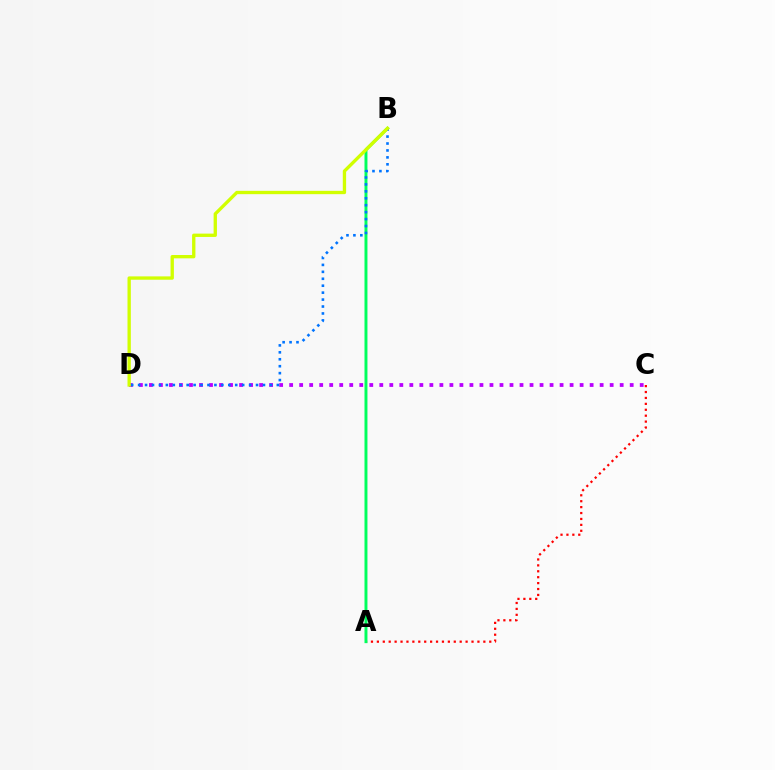{('A', 'C'): [{'color': '#ff0000', 'line_style': 'dotted', 'thickness': 1.61}], ('C', 'D'): [{'color': '#b900ff', 'line_style': 'dotted', 'thickness': 2.72}], ('A', 'B'): [{'color': '#00ff5c', 'line_style': 'solid', 'thickness': 2.12}], ('B', 'D'): [{'color': '#0074ff', 'line_style': 'dotted', 'thickness': 1.88}, {'color': '#d1ff00', 'line_style': 'solid', 'thickness': 2.4}]}